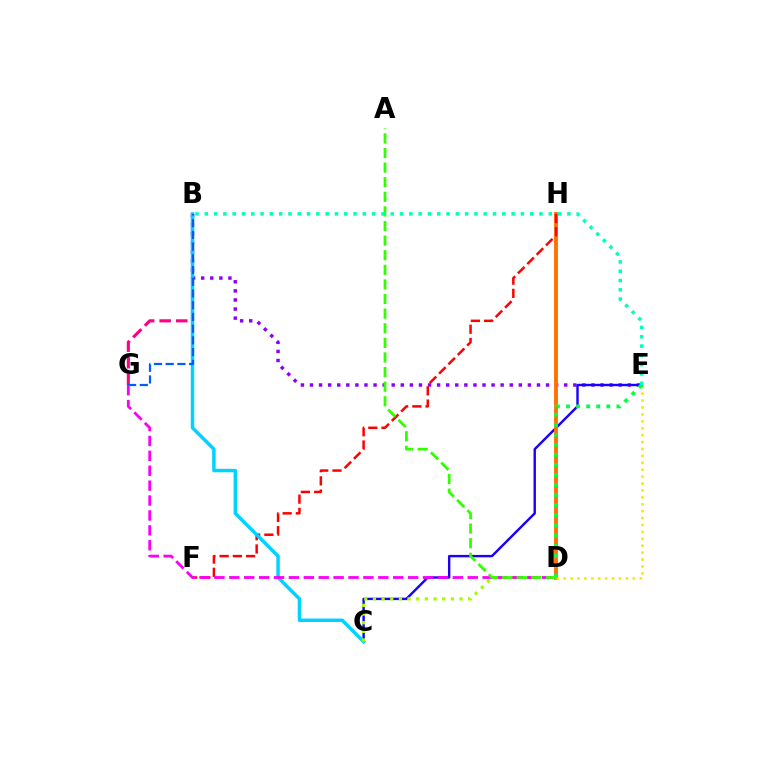{('B', 'E'): [{'color': '#8a00ff', 'line_style': 'dotted', 'thickness': 2.47}, {'color': '#00ffbb', 'line_style': 'dotted', 'thickness': 2.53}], ('C', 'E'): [{'color': '#1900ff', 'line_style': 'solid', 'thickness': 1.74}], ('B', 'G'): [{'color': '#ff0088', 'line_style': 'dashed', 'thickness': 2.25}, {'color': '#005dff', 'line_style': 'dashed', 'thickness': 1.59}], ('D', 'H'): [{'color': '#ff7000', 'line_style': 'solid', 'thickness': 2.78}], ('D', 'E'): [{'color': '#ffe600', 'line_style': 'dotted', 'thickness': 1.88}, {'color': '#00ff45', 'line_style': 'dotted', 'thickness': 2.74}], ('F', 'H'): [{'color': '#ff0000', 'line_style': 'dashed', 'thickness': 1.8}], ('B', 'C'): [{'color': '#00d3ff', 'line_style': 'solid', 'thickness': 2.49}], ('C', 'D'): [{'color': '#a2ff00', 'line_style': 'dotted', 'thickness': 2.35}], ('D', 'G'): [{'color': '#fa00f9', 'line_style': 'dashed', 'thickness': 2.02}], ('A', 'D'): [{'color': '#31ff00', 'line_style': 'dashed', 'thickness': 1.98}]}